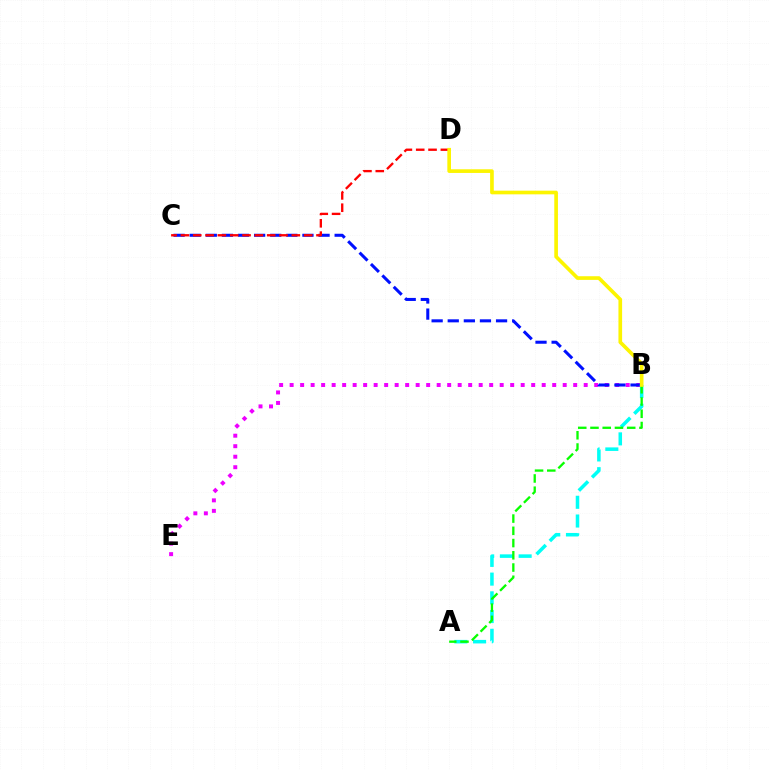{('B', 'E'): [{'color': '#ee00ff', 'line_style': 'dotted', 'thickness': 2.85}], ('B', 'C'): [{'color': '#0010ff', 'line_style': 'dashed', 'thickness': 2.19}], ('C', 'D'): [{'color': '#ff0000', 'line_style': 'dashed', 'thickness': 1.67}], ('A', 'B'): [{'color': '#00fff6', 'line_style': 'dashed', 'thickness': 2.54}, {'color': '#08ff00', 'line_style': 'dashed', 'thickness': 1.66}], ('B', 'D'): [{'color': '#fcf500', 'line_style': 'solid', 'thickness': 2.64}]}